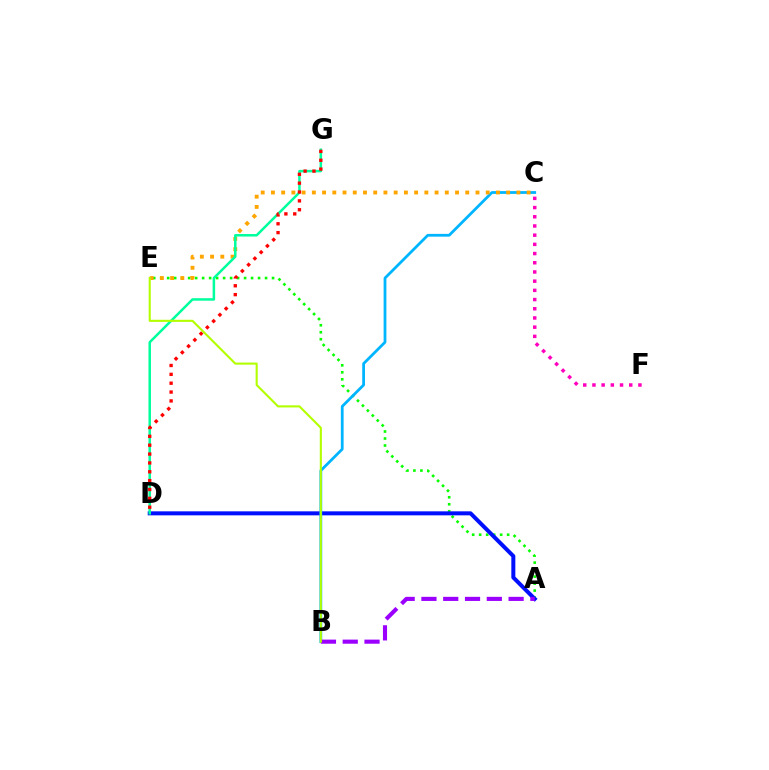{('A', 'E'): [{'color': '#08ff00', 'line_style': 'dotted', 'thickness': 1.9}], ('A', 'D'): [{'color': '#0010ff', 'line_style': 'solid', 'thickness': 2.88}], ('B', 'C'): [{'color': '#00b5ff', 'line_style': 'solid', 'thickness': 2.0}], ('C', 'E'): [{'color': '#ffa500', 'line_style': 'dotted', 'thickness': 2.78}], ('C', 'F'): [{'color': '#ff00bd', 'line_style': 'dotted', 'thickness': 2.5}], ('D', 'G'): [{'color': '#00ff9d', 'line_style': 'solid', 'thickness': 1.8}, {'color': '#ff0000', 'line_style': 'dotted', 'thickness': 2.41}], ('A', 'B'): [{'color': '#9b00ff', 'line_style': 'dashed', 'thickness': 2.96}], ('B', 'E'): [{'color': '#b3ff00', 'line_style': 'solid', 'thickness': 1.52}]}